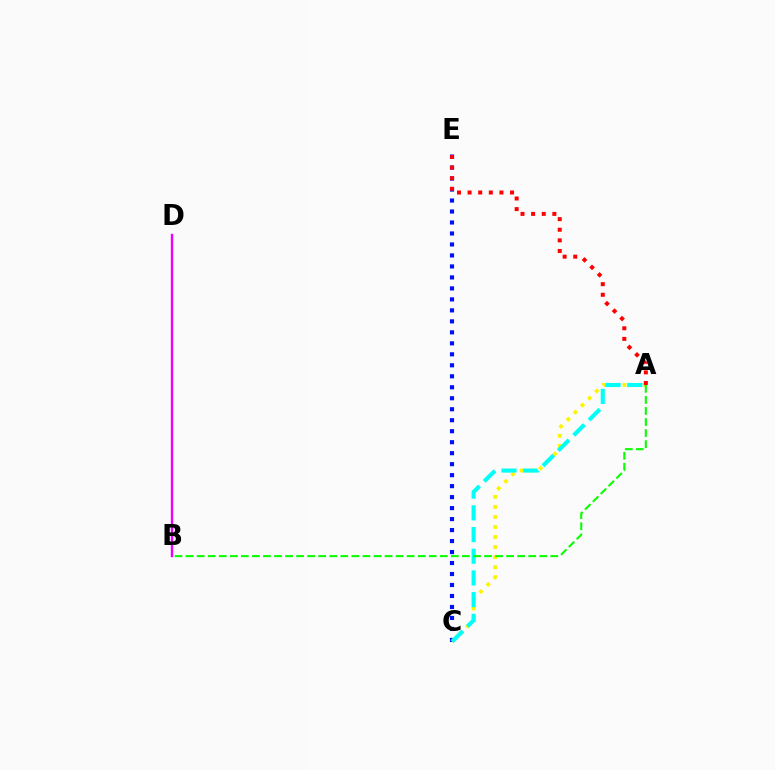{('C', 'E'): [{'color': '#0010ff', 'line_style': 'dotted', 'thickness': 2.98}], ('B', 'D'): [{'color': '#ee00ff', 'line_style': 'solid', 'thickness': 1.72}], ('A', 'C'): [{'color': '#fcf500', 'line_style': 'dotted', 'thickness': 2.73}, {'color': '#00fff6', 'line_style': 'dashed', 'thickness': 2.95}], ('A', 'B'): [{'color': '#08ff00', 'line_style': 'dashed', 'thickness': 1.5}], ('A', 'E'): [{'color': '#ff0000', 'line_style': 'dotted', 'thickness': 2.88}]}